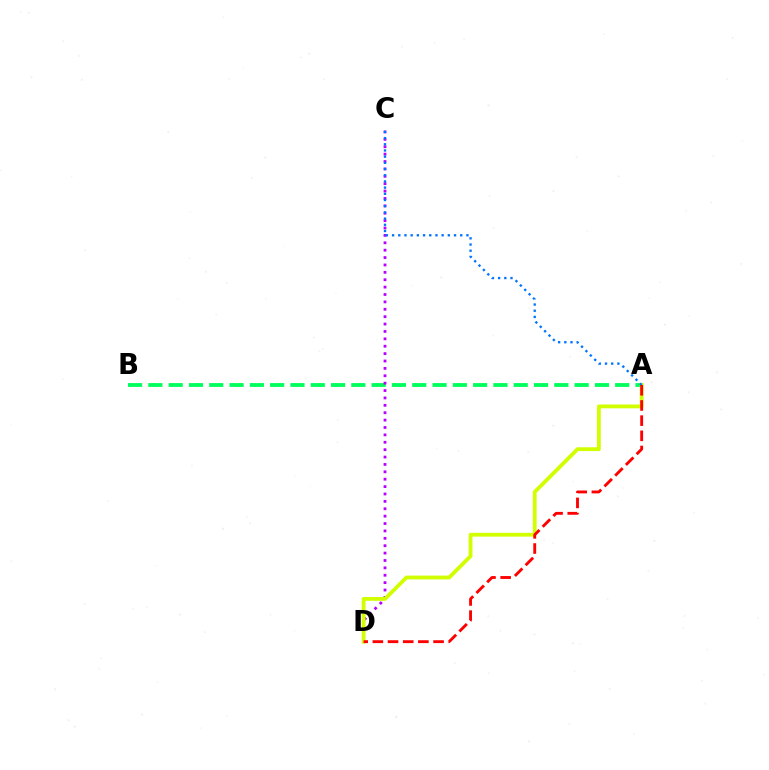{('A', 'B'): [{'color': '#00ff5c', 'line_style': 'dashed', 'thickness': 2.76}], ('C', 'D'): [{'color': '#b900ff', 'line_style': 'dotted', 'thickness': 2.01}], ('A', 'D'): [{'color': '#d1ff00', 'line_style': 'solid', 'thickness': 2.75}, {'color': '#ff0000', 'line_style': 'dashed', 'thickness': 2.06}], ('A', 'C'): [{'color': '#0074ff', 'line_style': 'dotted', 'thickness': 1.68}]}